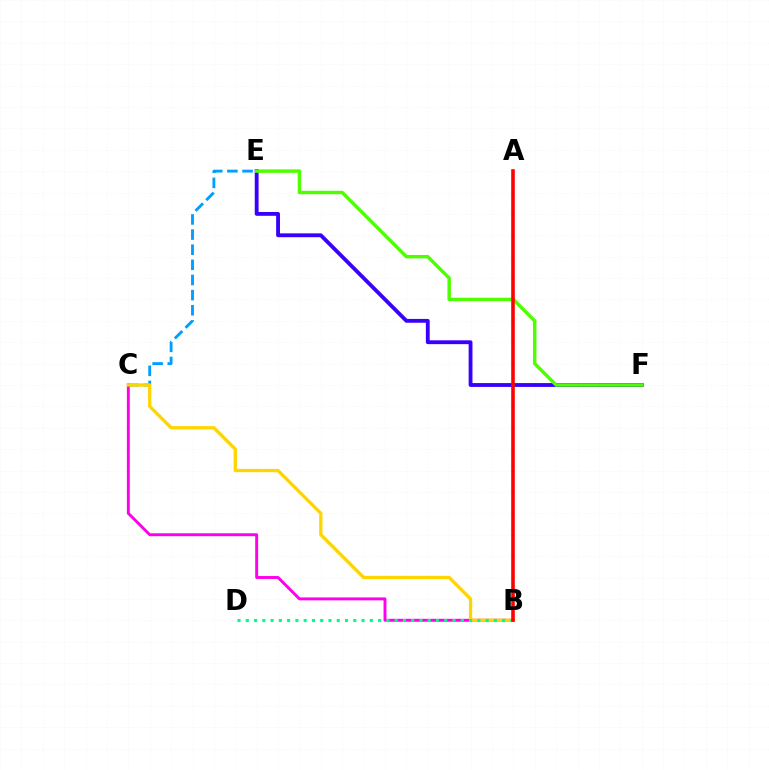{('C', 'E'): [{'color': '#009eff', 'line_style': 'dashed', 'thickness': 2.06}], ('B', 'C'): [{'color': '#ff00ed', 'line_style': 'solid', 'thickness': 2.11}, {'color': '#ffd500', 'line_style': 'solid', 'thickness': 2.39}], ('E', 'F'): [{'color': '#3700ff', 'line_style': 'solid', 'thickness': 2.76}, {'color': '#4fff00', 'line_style': 'solid', 'thickness': 2.47}], ('B', 'D'): [{'color': '#00ff86', 'line_style': 'dotted', 'thickness': 2.25}], ('A', 'B'): [{'color': '#ff0000', 'line_style': 'solid', 'thickness': 2.59}]}